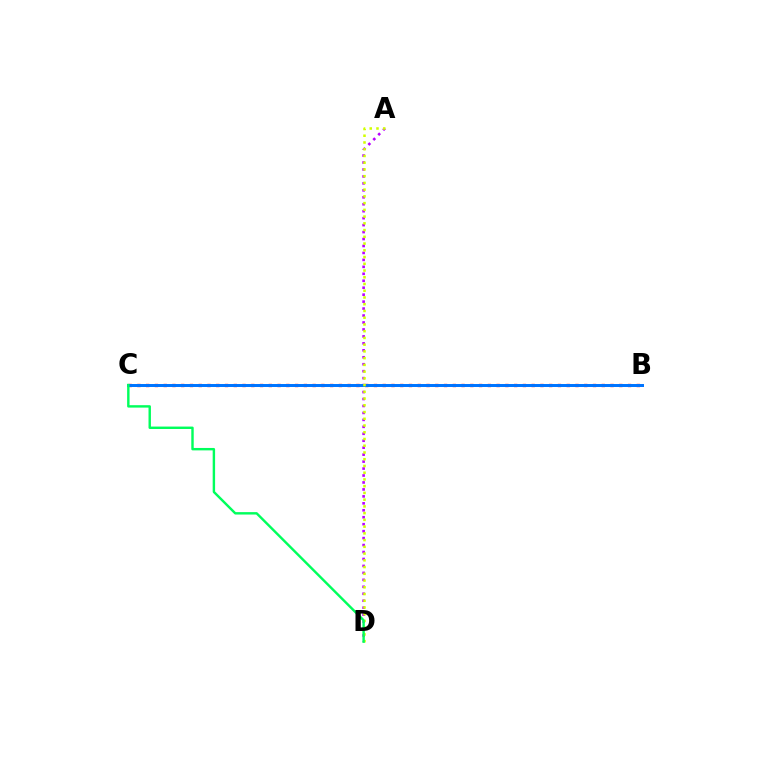{('B', 'C'): [{'color': '#ff0000', 'line_style': 'dotted', 'thickness': 2.38}, {'color': '#0074ff', 'line_style': 'solid', 'thickness': 2.15}], ('A', 'D'): [{'color': '#b900ff', 'line_style': 'dotted', 'thickness': 1.89}, {'color': '#d1ff00', 'line_style': 'dotted', 'thickness': 1.83}], ('C', 'D'): [{'color': '#00ff5c', 'line_style': 'solid', 'thickness': 1.74}]}